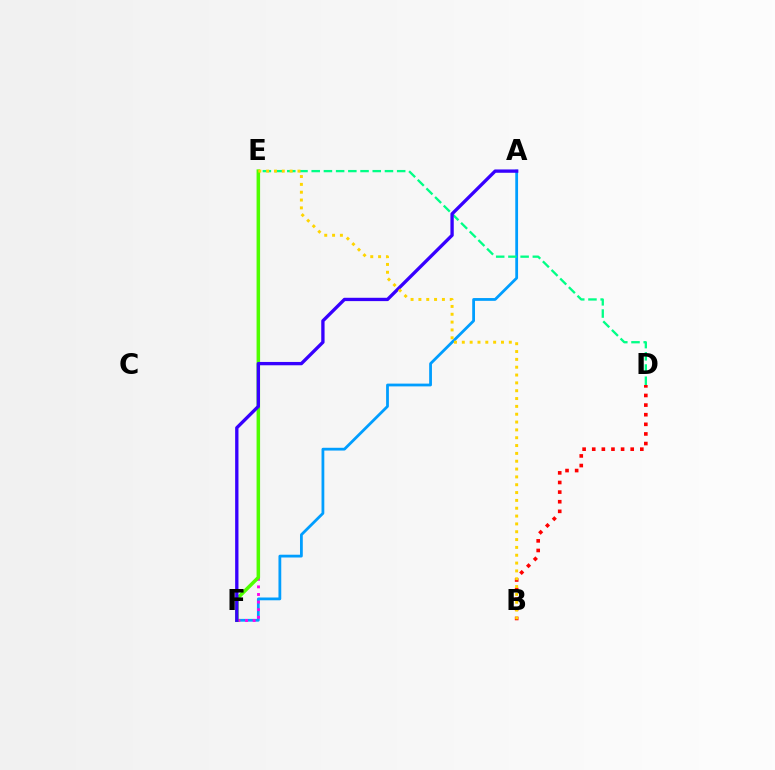{('A', 'F'): [{'color': '#009eff', 'line_style': 'solid', 'thickness': 2.0}, {'color': '#3700ff', 'line_style': 'solid', 'thickness': 2.39}], ('D', 'E'): [{'color': '#00ff86', 'line_style': 'dashed', 'thickness': 1.66}], ('B', 'D'): [{'color': '#ff0000', 'line_style': 'dotted', 'thickness': 2.61}], ('E', 'F'): [{'color': '#ff00ed', 'line_style': 'dotted', 'thickness': 2.06}, {'color': '#4fff00', 'line_style': 'solid', 'thickness': 2.53}], ('B', 'E'): [{'color': '#ffd500', 'line_style': 'dotted', 'thickness': 2.13}]}